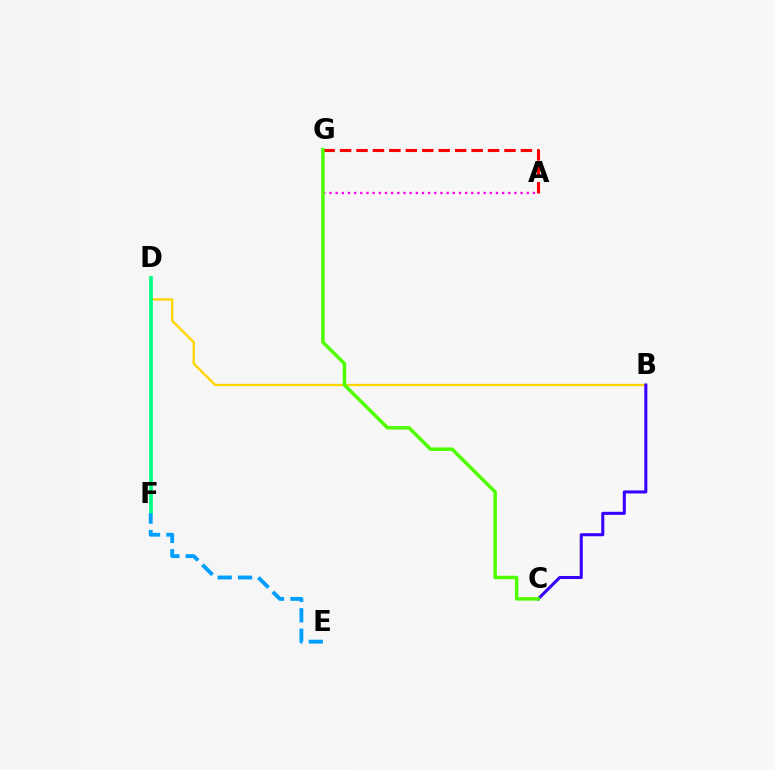{('B', 'D'): [{'color': '#ffd500', 'line_style': 'solid', 'thickness': 1.69}], ('A', 'G'): [{'color': '#ff00ed', 'line_style': 'dotted', 'thickness': 1.68}, {'color': '#ff0000', 'line_style': 'dashed', 'thickness': 2.23}], ('D', 'F'): [{'color': '#00ff86', 'line_style': 'solid', 'thickness': 2.67}], ('B', 'C'): [{'color': '#3700ff', 'line_style': 'solid', 'thickness': 2.19}], ('E', 'F'): [{'color': '#009eff', 'line_style': 'dashed', 'thickness': 2.77}], ('C', 'G'): [{'color': '#4fff00', 'line_style': 'solid', 'thickness': 2.51}]}